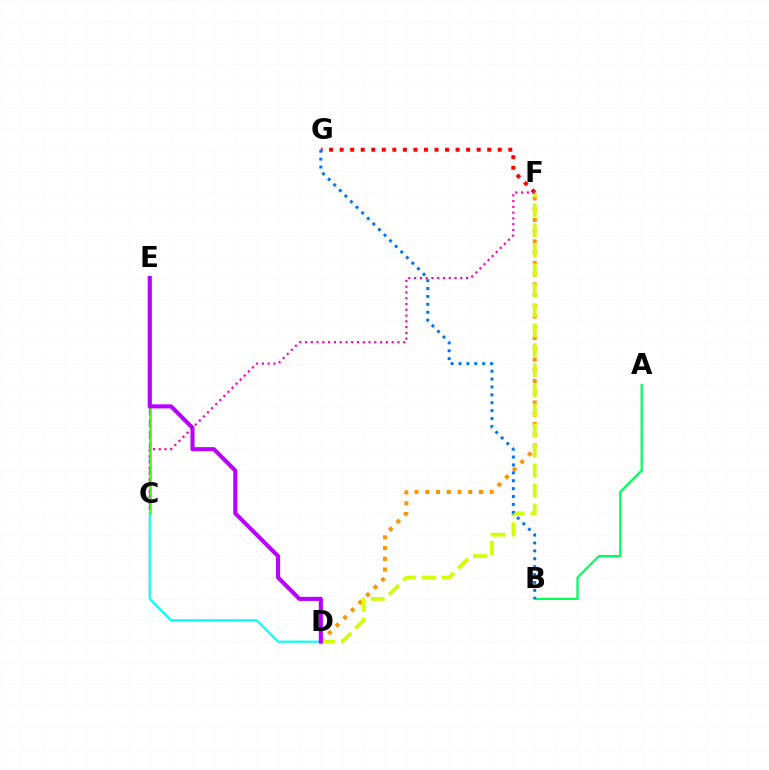{('D', 'F'): [{'color': '#ff9400', 'line_style': 'dotted', 'thickness': 2.92}, {'color': '#d1ff00', 'line_style': 'dashed', 'thickness': 2.72}], ('C', 'D'): [{'color': '#00fff6', 'line_style': 'solid', 'thickness': 1.54}], ('A', 'B'): [{'color': '#00ff5c', 'line_style': 'solid', 'thickness': 1.62}], ('F', 'G'): [{'color': '#ff0000', 'line_style': 'dotted', 'thickness': 2.86}], ('B', 'G'): [{'color': '#0074ff', 'line_style': 'dotted', 'thickness': 2.15}], ('C', 'F'): [{'color': '#ff00ac', 'line_style': 'dotted', 'thickness': 1.57}], ('C', 'E'): [{'color': '#2500ff', 'line_style': 'dashed', 'thickness': 1.6}, {'color': '#3dff00', 'line_style': 'solid', 'thickness': 1.83}], ('D', 'E'): [{'color': '#b900ff', 'line_style': 'solid', 'thickness': 2.94}]}